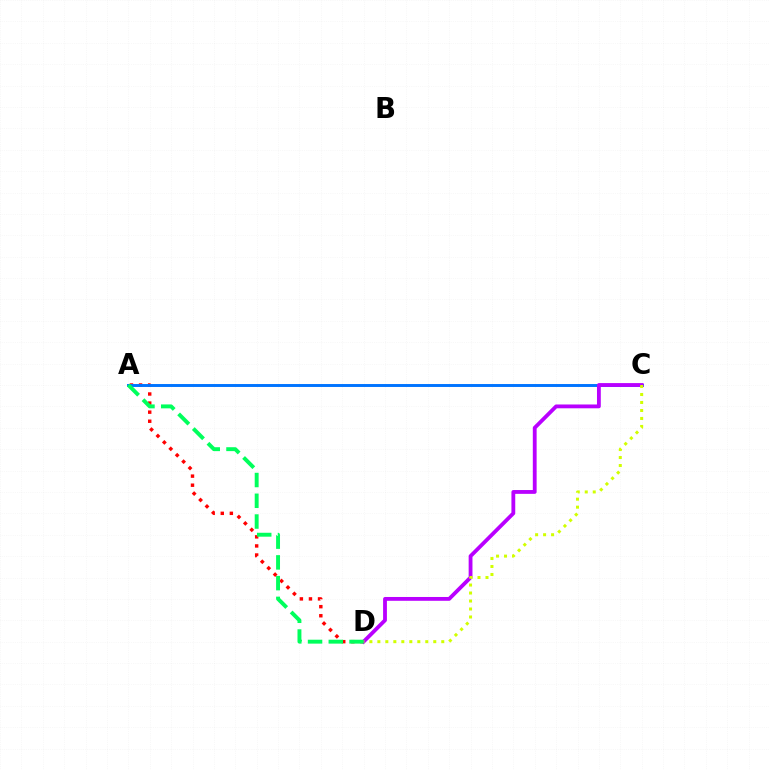{('A', 'D'): [{'color': '#ff0000', 'line_style': 'dotted', 'thickness': 2.47}, {'color': '#00ff5c', 'line_style': 'dashed', 'thickness': 2.82}], ('A', 'C'): [{'color': '#0074ff', 'line_style': 'solid', 'thickness': 2.11}], ('C', 'D'): [{'color': '#b900ff', 'line_style': 'solid', 'thickness': 2.75}, {'color': '#d1ff00', 'line_style': 'dotted', 'thickness': 2.17}]}